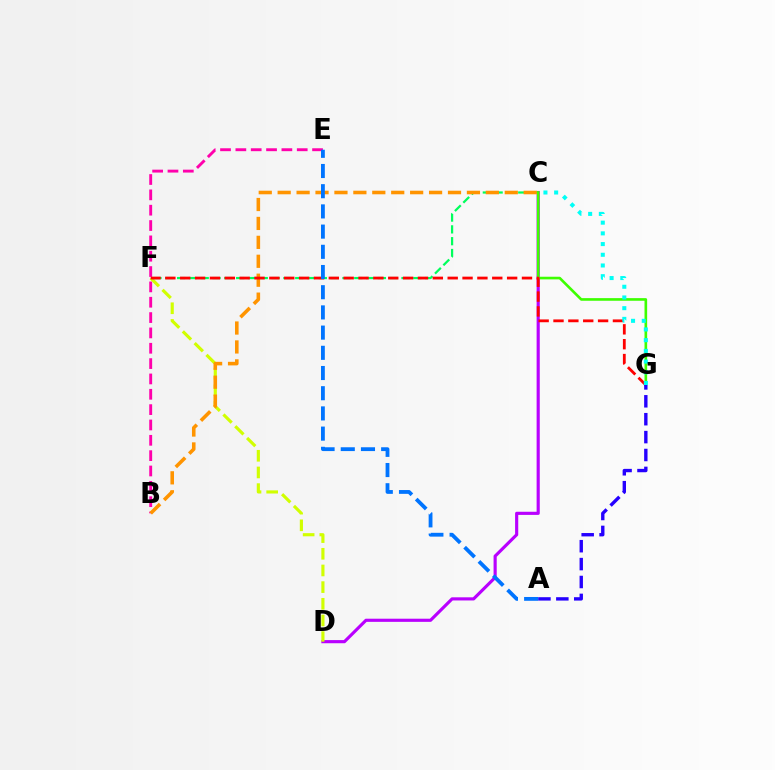{('B', 'E'): [{'color': '#ff00ac', 'line_style': 'dashed', 'thickness': 2.08}], ('C', 'D'): [{'color': '#b900ff', 'line_style': 'solid', 'thickness': 2.26}], ('D', 'F'): [{'color': '#d1ff00', 'line_style': 'dashed', 'thickness': 2.26}], ('C', 'F'): [{'color': '#00ff5c', 'line_style': 'dashed', 'thickness': 1.6}], ('C', 'G'): [{'color': '#3dff00', 'line_style': 'solid', 'thickness': 1.9}, {'color': '#00fff6', 'line_style': 'dotted', 'thickness': 2.91}], ('B', 'C'): [{'color': '#ff9400', 'line_style': 'dashed', 'thickness': 2.57}], ('F', 'G'): [{'color': '#ff0000', 'line_style': 'dashed', 'thickness': 2.02}], ('A', 'E'): [{'color': '#0074ff', 'line_style': 'dashed', 'thickness': 2.74}], ('A', 'G'): [{'color': '#2500ff', 'line_style': 'dashed', 'thickness': 2.43}]}